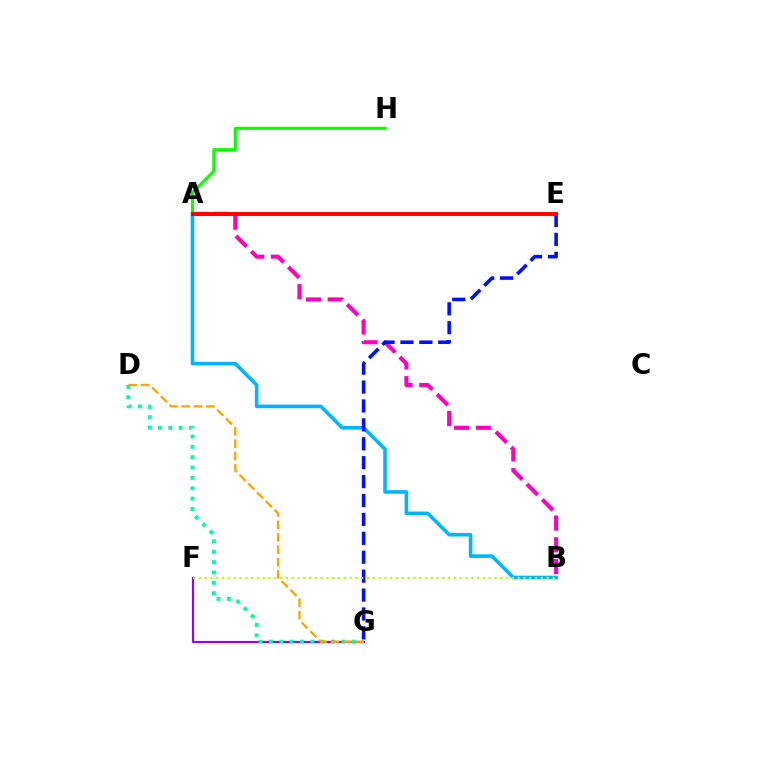{('A', 'H'): [{'color': '#08ff00', 'line_style': 'solid', 'thickness': 2.25}], ('A', 'B'): [{'color': '#00b5ff', 'line_style': 'solid', 'thickness': 2.59}, {'color': '#ff00bd', 'line_style': 'dashed', 'thickness': 2.95}], ('F', 'G'): [{'color': '#9b00ff', 'line_style': 'solid', 'thickness': 1.54}], ('D', 'G'): [{'color': '#00ff9d', 'line_style': 'dotted', 'thickness': 2.81}, {'color': '#ffa500', 'line_style': 'dashed', 'thickness': 1.68}], ('E', 'G'): [{'color': '#0010ff', 'line_style': 'dashed', 'thickness': 2.57}], ('B', 'F'): [{'color': '#b3ff00', 'line_style': 'dotted', 'thickness': 1.57}], ('A', 'E'): [{'color': '#ff0000', 'line_style': 'solid', 'thickness': 2.82}]}